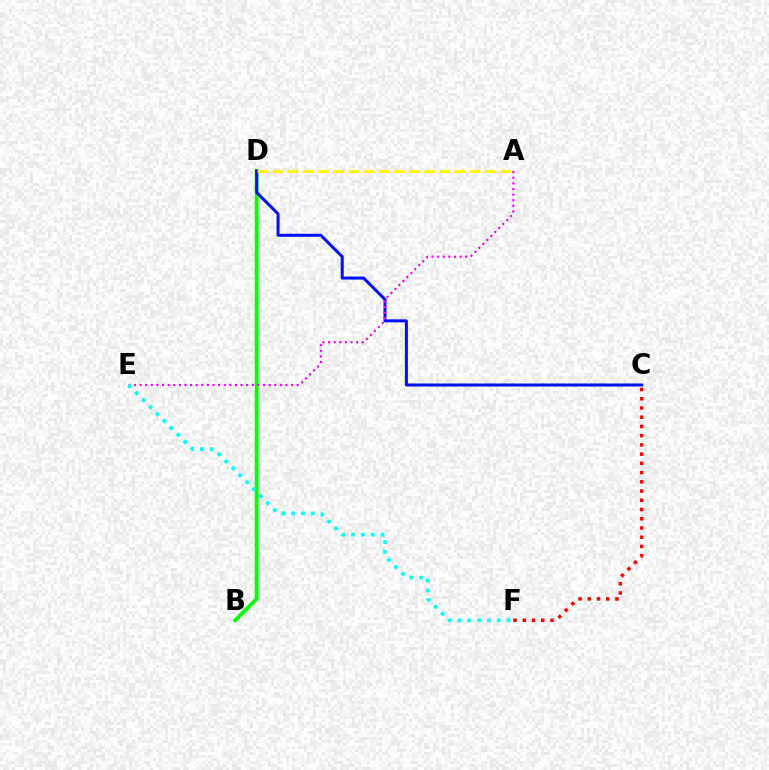{('B', 'D'): [{'color': '#08ff00', 'line_style': 'solid', 'thickness': 2.78}], ('C', 'D'): [{'color': '#0010ff', 'line_style': 'solid', 'thickness': 2.17}], ('A', 'D'): [{'color': '#fcf500', 'line_style': 'dashed', 'thickness': 2.06}], ('C', 'F'): [{'color': '#ff0000', 'line_style': 'dotted', 'thickness': 2.51}], ('A', 'E'): [{'color': '#ee00ff', 'line_style': 'dotted', 'thickness': 1.52}], ('E', 'F'): [{'color': '#00fff6', 'line_style': 'dotted', 'thickness': 2.67}]}